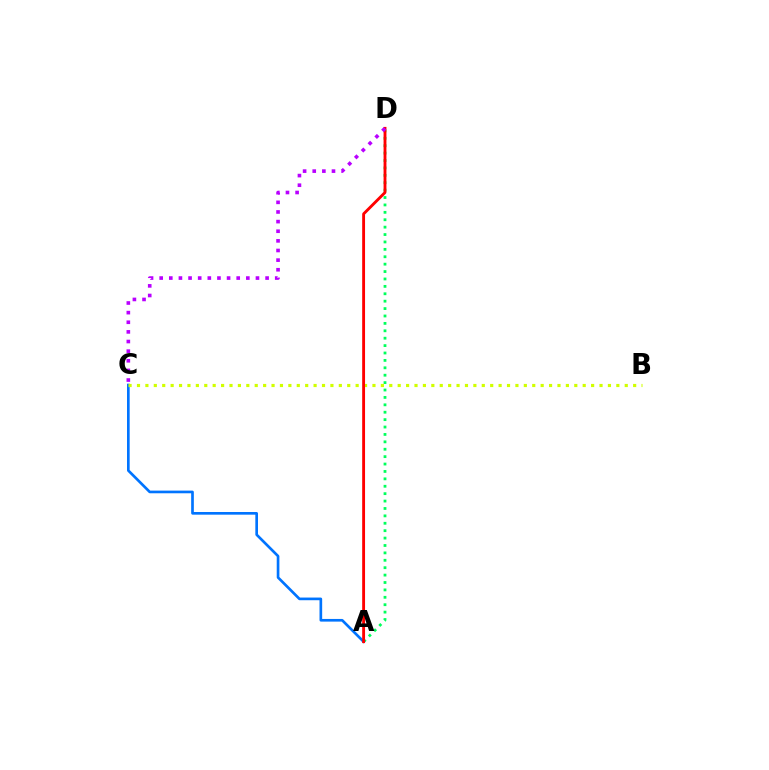{('A', 'D'): [{'color': '#00ff5c', 'line_style': 'dotted', 'thickness': 2.01}, {'color': '#ff0000', 'line_style': 'solid', 'thickness': 2.06}], ('A', 'C'): [{'color': '#0074ff', 'line_style': 'solid', 'thickness': 1.92}], ('B', 'C'): [{'color': '#d1ff00', 'line_style': 'dotted', 'thickness': 2.28}], ('C', 'D'): [{'color': '#b900ff', 'line_style': 'dotted', 'thickness': 2.62}]}